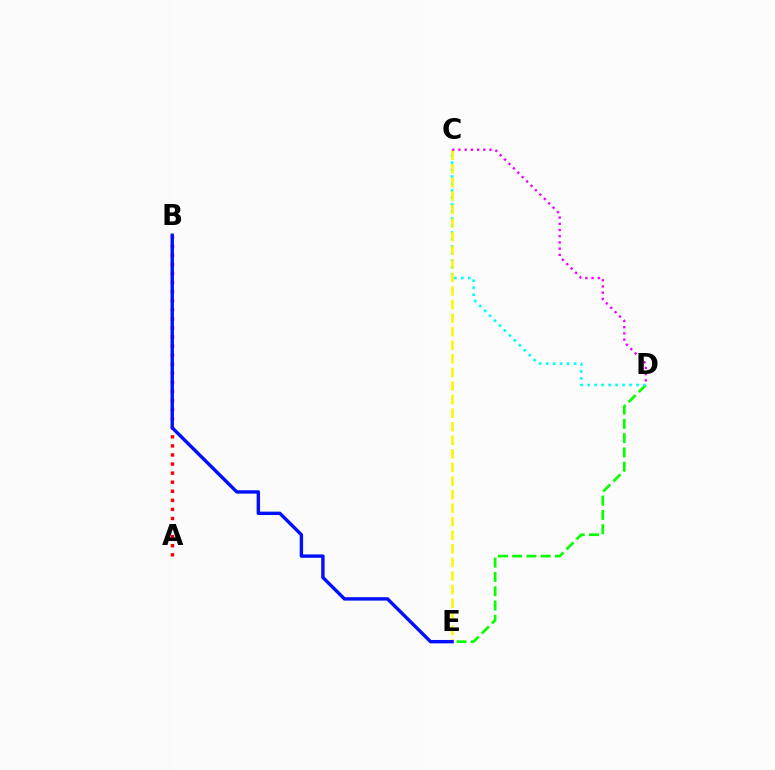{('A', 'B'): [{'color': '#ff0000', 'line_style': 'dotted', 'thickness': 2.47}], ('D', 'E'): [{'color': '#08ff00', 'line_style': 'dashed', 'thickness': 1.94}], ('C', 'D'): [{'color': '#00fff6', 'line_style': 'dotted', 'thickness': 1.9}, {'color': '#ee00ff', 'line_style': 'dotted', 'thickness': 1.69}], ('C', 'E'): [{'color': '#fcf500', 'line_style': 'dashed', 'thickness': 1.84}], ('B', 'E'): [{'color': '#0010ff', 'line_style': 'solid', 'thickness': 2.45}]}